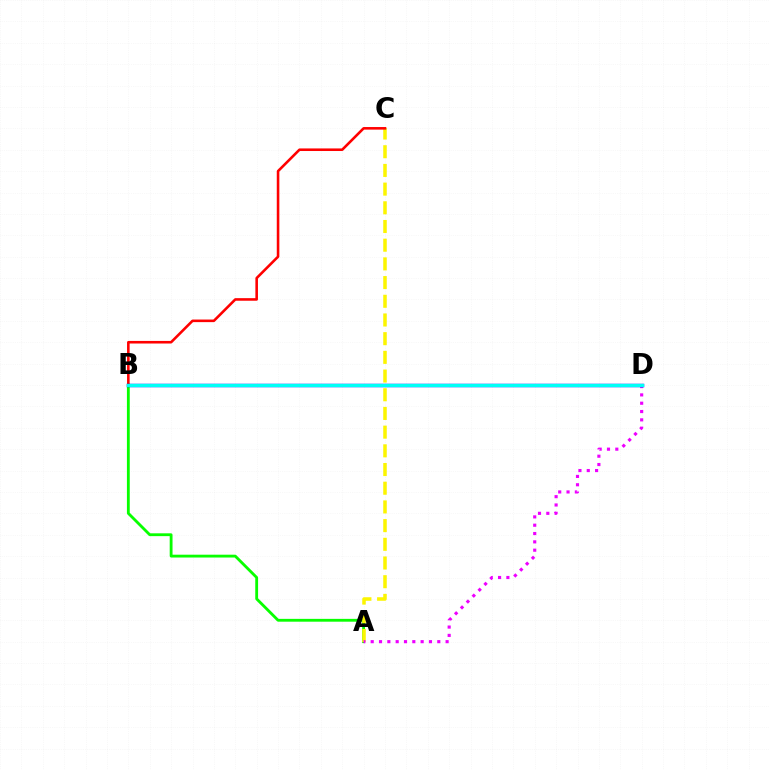{('A', 'B'): [{'color': '#08ff00', 'line_style': 'solid', 'thickness': 2.04}], ('A', 'C'): [{'color': '#fcf500', 'line_style': 'dashed', 'thickness': 2.54}], ('A', 'D'): [{'color': '#ee00ff', 'line_style': 'dotted', 'thickness': 2.26}], ('B', 'C'): [{'color': '#ff0000', 'line_style': 'solid', 'thickness': 1.86}], ('B', 'D'): [{'color': '#0010ff', 'line_style': 'solid', 'thickness': 2.46}, {'color': '#00fff6', 'line_style': 'solid', 'thickness': 2.35}]}